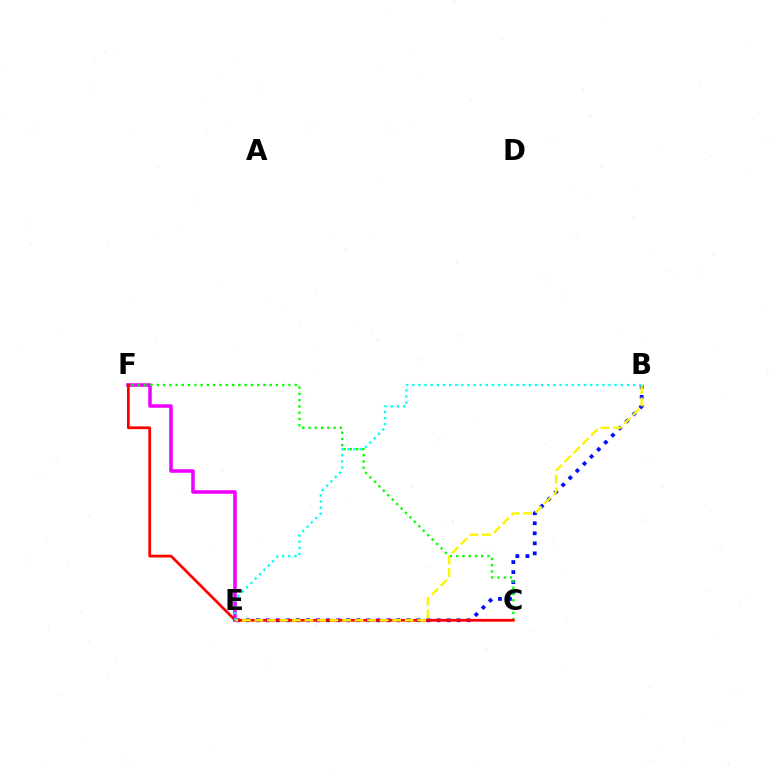{('B', 'E'): [{'color': '#0010ff', 'line_style': 'dotted', 'thickness': 2.73}, {'color': '#fcf500', 'line_style': 'dashed', 'thickness': 1.7}, {'color': '#00fff6', 'line_style': 'dotted', 'thickness': 1.67}], ('E', 'F'): [{'color': '#ee00ff', 'line_style': 'solid', 'thickness': 2.55}], ('C', 'F'): [{'color': '#08ff00', 'line_style': 'dotted', 'thickness': 1.7}, {'color': '#ff0000', 'line_style': 'solid', 'thickness': 1.99}]}